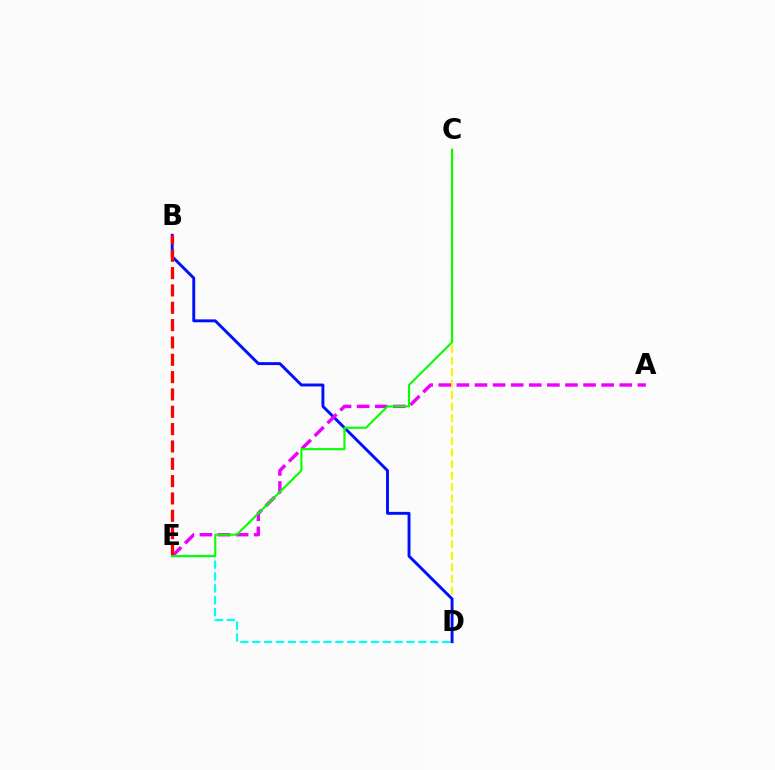{('C', 'D'): [{'color': '#fcf500', 'line_style': 'dashed', 'thickness': 1.56}], ('D', 'E'): [{'color': '#00fff6', 'line_style': 'dashed', 'thickness': 1.61}], ('B', 'D'): [{'color': '#0010ff', 'line_style': 'solid', 'thickness': 2.1}], ('A', 'E'): [{'color': '#ee00ff', 'line_style': 'dashed', 'thickness': 2.46}], ('B', 'E'): [{'color': '#ff0000', 'line_style': 'dashed', 'thickness': 2.35}], ('C', 'E'): [{'color': '#08ff00', 'line_style': 'solid', 'thickness': 1.54}]}